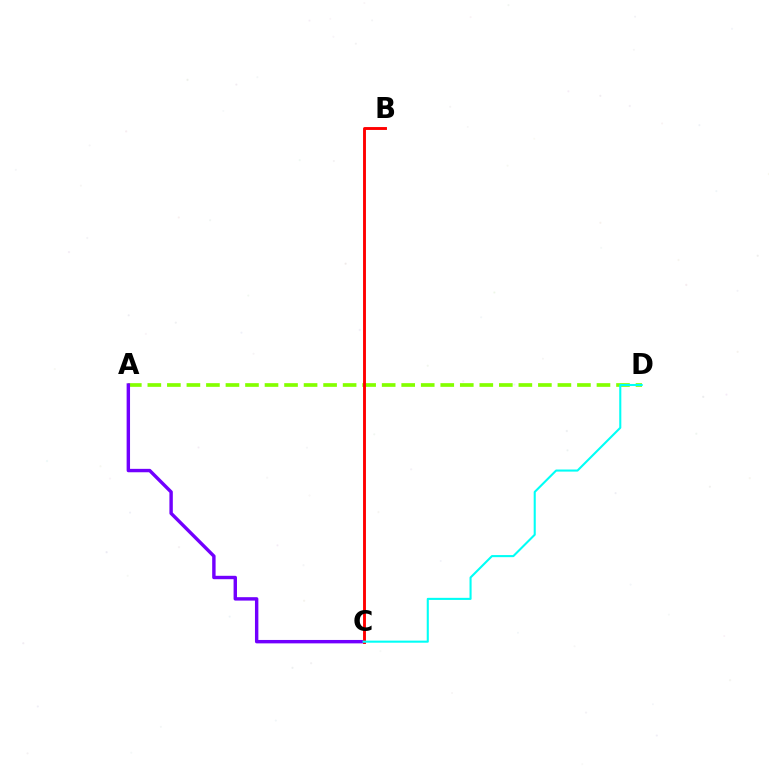{('A', 'D'): [{'color': '#84ff00', 'line_style': 'dashed', 'thickness': 2.65}], ('A', 'C'): [{'color': '#7200ff', 'line_style': 'solid', 'thickness': 2.45}], ('B', 'C'): [{'color': '#ff0000', 'line_style': 'solid', 'thickness': 2.08}], ('C', 'D'): [{'color': '#00fff6', 'line_style': 'solid', 'thickness': 1.5}]}